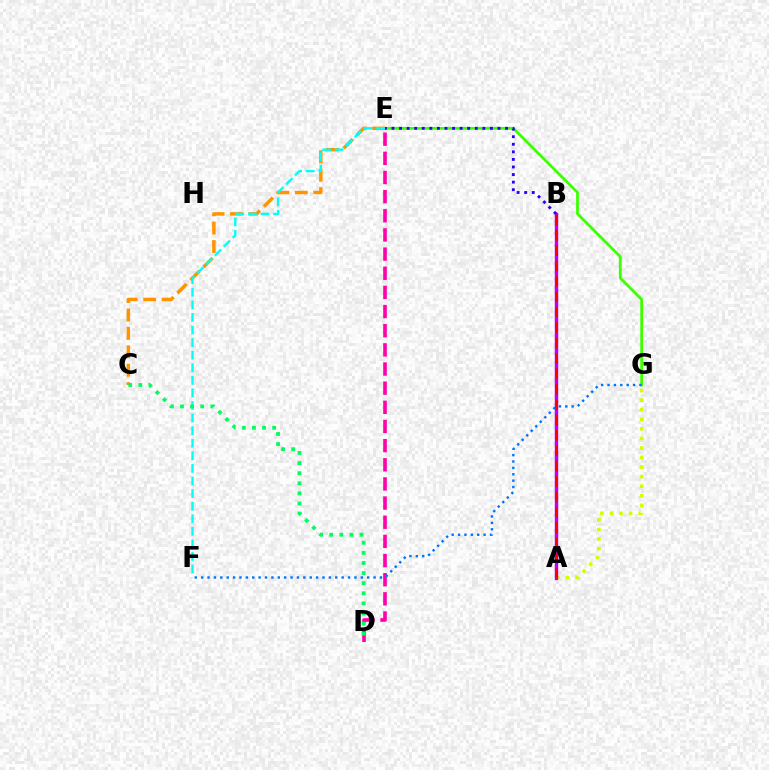{('D', 'E'): [{'color': '#ff00ac', 'line_style': 'dashed', 'thickness': 2.6}], ('E', 'G'): [{'color': '#3dff00', 'line_style': 'solid', 'thickness': 2.0}], ('A', 'G'): [{'color': '#d1ff00', 'line_style': 'dotted', 'thickness': 2.6}], ('A', 'B'): [{'color': '#b900ff', 'line_style': 'solid', 'thickness': 2.47}, {'color': '#ff0000', 'line_style': 'dashed', 'thickness': 2.09}], ('C', 'E'): [{'color': '#ff9400', 'line_style': 'dashed', 'thickness': 2.5}], ('B', 'E'): [{'color': '#2500ff', 'line_style': 'dotted', 'thickness': 2.06}], ('E', 'F'): [{'color': '#00fff6', 'line_style': 'dashed', 'thickness': 1.71}], ('F', 'G'): [{'color': '#0074ff', 'line_style': 'dotted', 'thickness': 1.74}], ('C', 'D'): [{'color': '#00ff5c', 'line_style': 'dotted', 'thickness': 2.74}]}